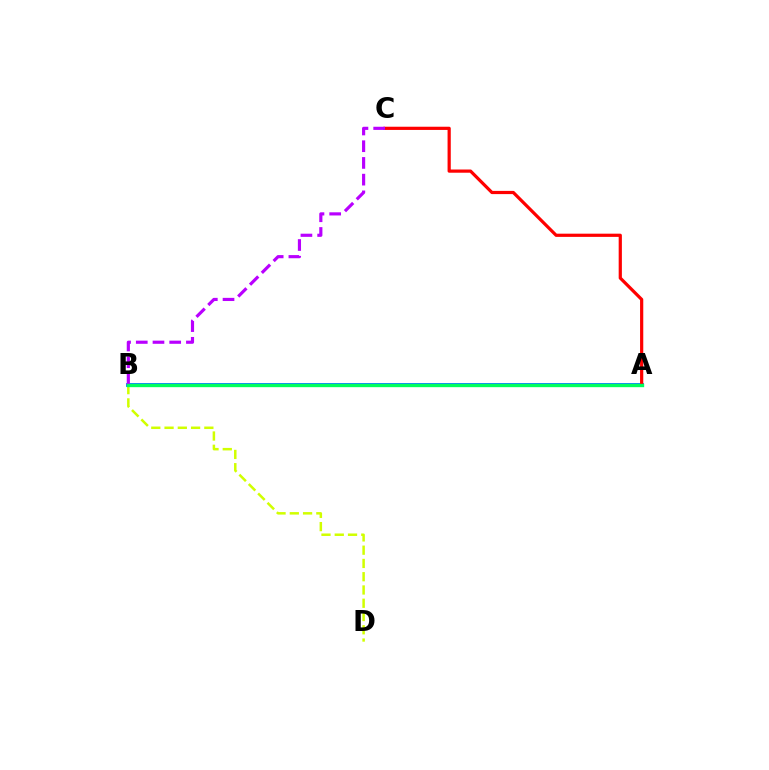{('A', 'B'): [{'color': '#0074ff', 'line_style': 'solid', 'thickness': 2.74}, {'color': '#00ff5c', 'line_style': 'solid', 'thickness': 2.41}], ('B', 'D'): [{'color': '#d1ff00', 'line_style': 'dashed', 'thickness': 1.8}], ('A', 'C'): [{'color': '#ff0000', 'line_style': 'solid', 'thickness': 2.31}], ('B', 'C'): [{'color': '#b900ff', 'line_style': 'dashed', 'thickness': 2.27}]}